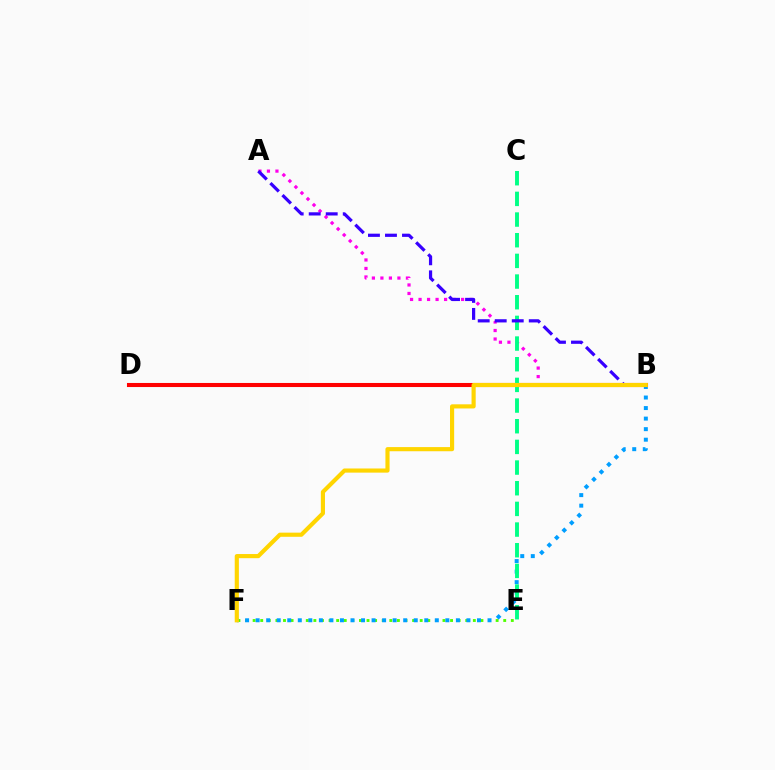{('E', 'F'): [{'color': '#4fff00', 'line_style': 'dotted', 'thickness': 2.06}], ('B', 'F'): [{'color': '#009eff', 'line_style': 'dotted', 'thickness': 2.86}, {'color': '#ffd500', 'line_style': 'solid', 'thickness': 2.99}], ('A', 'B'): [{'color': '#ff00ed', 'line_style': 'dotted', 'thickness': 2.31}, {'color': '#3700ff', 'line_style': 'dashed', 'thickness': 2.31}], ('B', 'D'): [{'color': '#ff0000', 'line_style': 'solid', 'thickness': 2.93}], ('C', 'E'): [{'color': '#00ff86', 'line_style': 'dashed', 'thickness': 2.81}]}